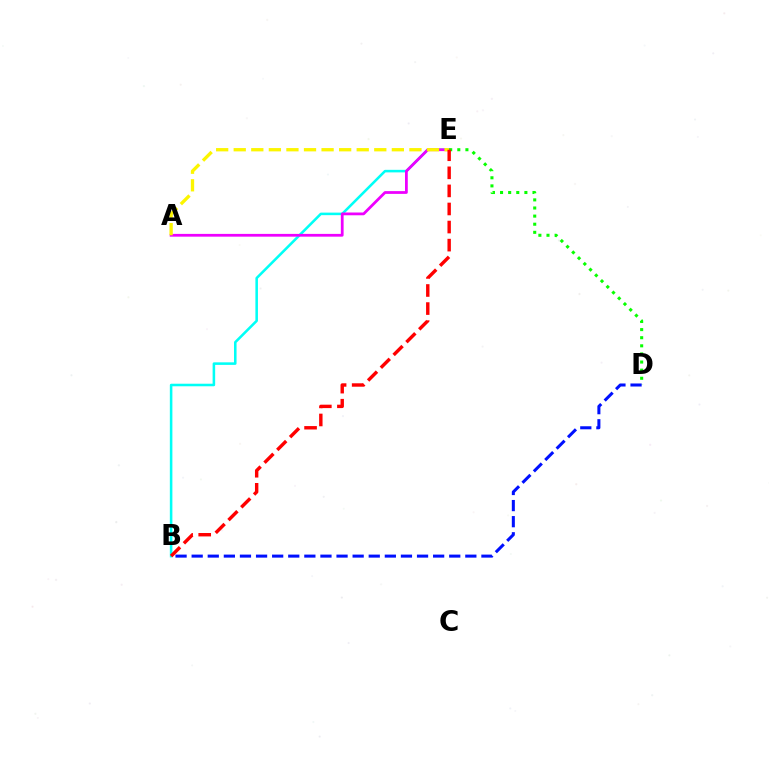{('B', 'E'): [{'color': '#00fff6', 'line_style': 'solid', 'thickness': 1.84}, {'color': '#ff0000', 'line_style': 'dashed', 'thickness': 2.46}], ('A', 'E'): [{'color': '#ee00ff', 'line_style': 'solid', 'thickness': 1.99}, {'color': '#fcf500', 'line_style': 'dashed', 'thickness': 2.39}], ('D', 'E'): [{'color': '#08ff00', 'line_style': 'dotted', 'thickness': 2.2}], ('B', 'D'): [{'color': '#0010ff', 'line_style': 'dashed', 'thickness': 2.19}]}